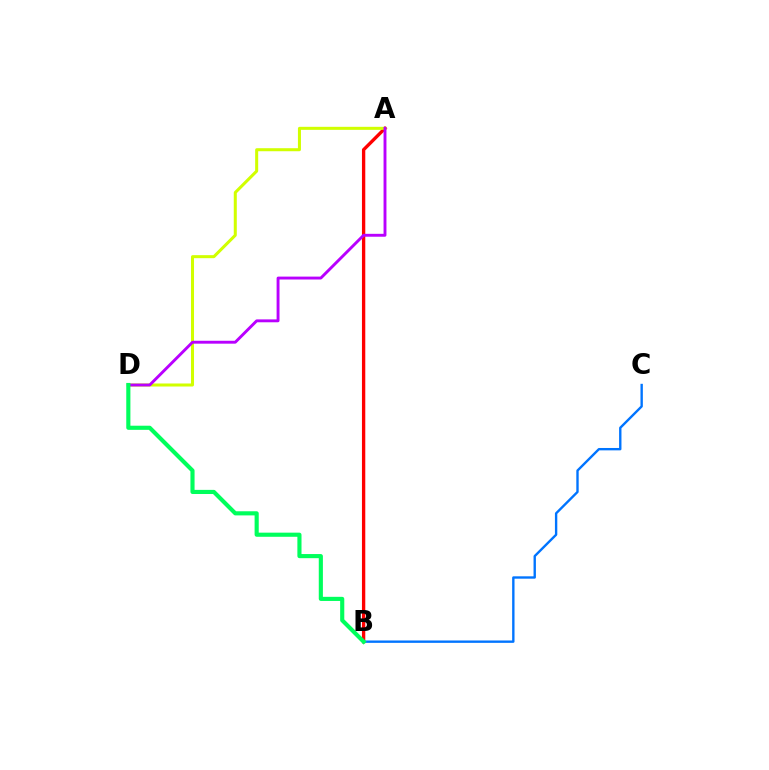{('A', 'B'): [{'color': '#ff0000', 'line_style': 'solid', 'thickness': 2.4}], ('A', 'D'): [{'color': '#d1ff00', 'line_style': 'solid', 'thickness': 2.18}, {'color': '#b900ff', 'line_style': 'solid', 'thickness': 2.09}], ('B', 'C'): [{'color': '#0074ff', 'line_style': 'solid', 'thickness': 1.71}], ('B', 'D'): [{'color': '#00ff5c', 'line_style': 'solid', 'thickness': 2.97}]}